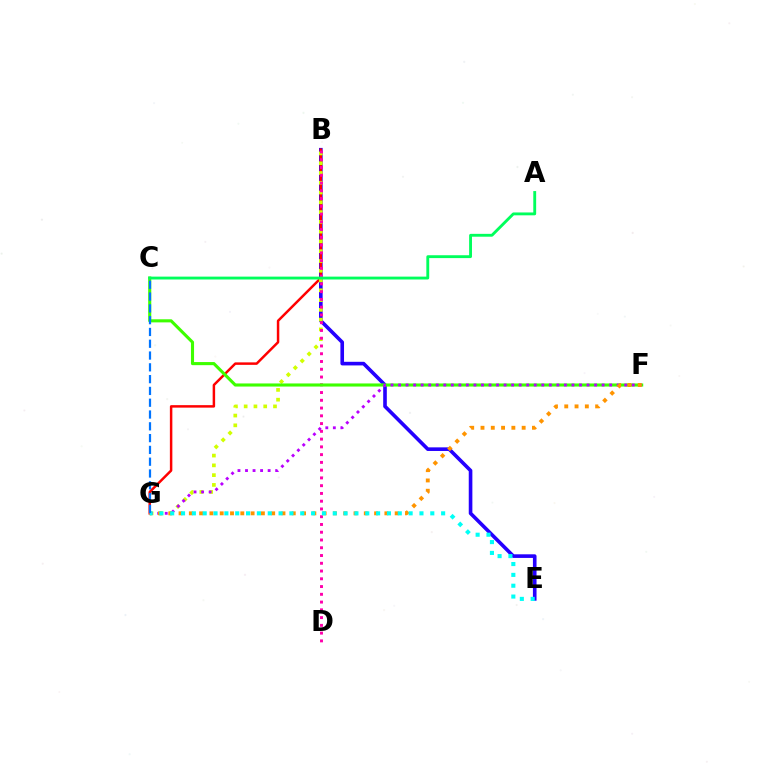{('B', 'E'): [{'color': '#2500ff', 'line_style': 'solid', 'thickness': 2.61}], ('B', 'G'): [{'color': '#ff0000', 'line_style': 'solid', 'thickness': 1.79}, {'color': '#d1ff00', 'line_style': 'dotted', 'thickness': 2.66}], ('B', 'D'): [{'color': '#ff00ac', 'line_style': 'dotted', 'thickness': 2.11}], ('C', 'F'): [{'color': '#3dff00', 'line_style': 'solid', 'thickness': 2.23}], ('F', 'G'): [{'color': '#b900ff', 'line_style': 'dotted', 'thickness': 2.05}, {'color': '#ff9400', 'line_style': 'dotted', 'thickness': 2.8}], ('A', 'C'): [{'color': '#00ff5c', 'line_style': 'solid', 'thickness': 2.06}], ('E', 'G'): [{'color': '#00fff6', 'line_style': 'dotted', 'thickness': 2.94}], ('C', 'G'): [{'color': '#0074ff', 'line_style': 'dashed', 'thickness': 1.6}]}